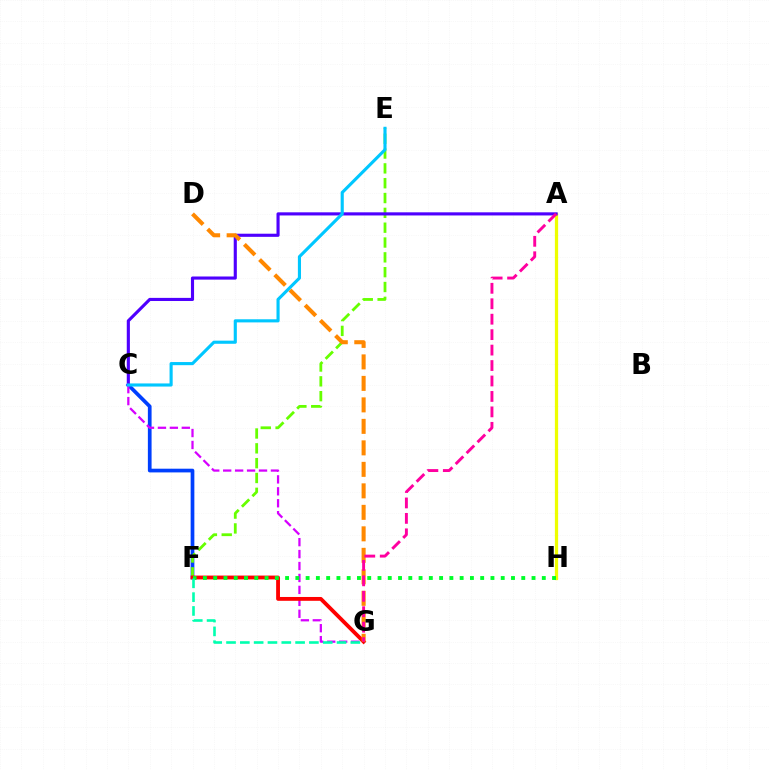{('C', 'F'): [{'color': '#003fff', 'line_style': 'solid', 'thickness': 2.67}], ('A', 'H'): [{'color': '#eeff00', 'line_style': 'solid', 'thickness': 2.33}], ('E', 'F'): [{'color': '#66ff00', 'line_style': 'dashed', 'thickness': 2.01}], ('A', 'C'): [{'color': '#4f00ff', 'line_style': 'solid', 'thickness': 2.25}], ('C', 'G'): [{'color': '#d600ff', 'line_style': 'dashed', 'thickness': 1.62}], ('F', 'G'): [{'color': '#ff0000', 'line_style': 'solid', 'thickness': 2.76}, {'color': '#00ffaf', 'line_style': 'dashed', 'thickness': 1.88}], ('F', 'H'): [{'color': '#00ff27', 'line_style': 'dotted', 'thickness': 2.79}], ('D', 'G'): [{'color': '#ff8800', 'line_style': 'dashed', 'thickness': 2.92}], ('C', 'E'): [{'color': '#00c7ff', 'line_style': 'solid', 'thickness': 2.25}], ('A', 'G'): [{'color': '#ff00a0', 'line_style': 'dashed', 'thickness': 2.1}]}